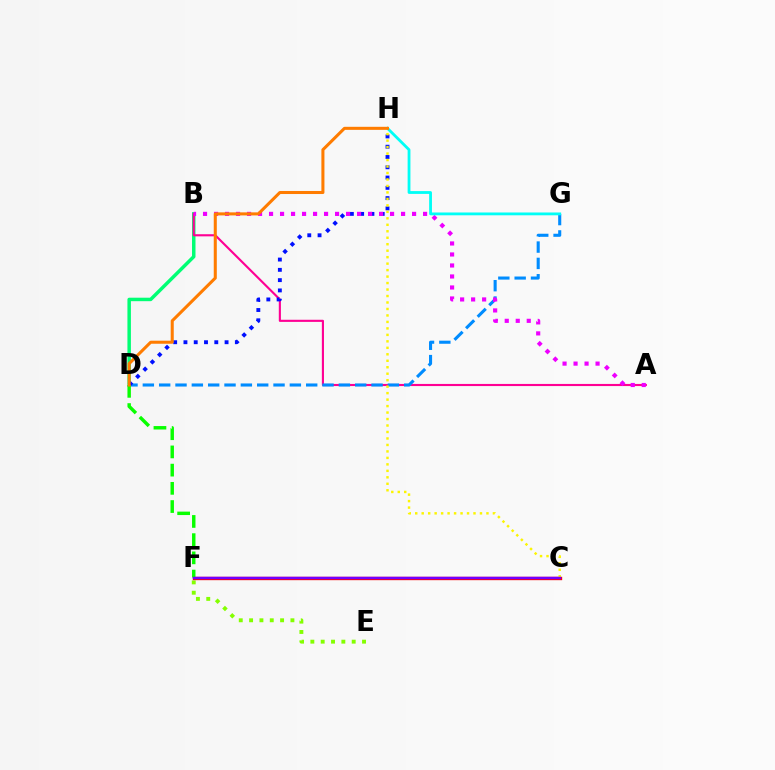{('E', 'F'): [{'color': '#84ff00', 'line_style': 'dotted', 'thickness': 2.81}], ('B', 'D'): [{'color': '#00ff74', 'line_style': 'solid', 'thickness': 2.5}], ('A', 'B'): [{'color': '#ff0094', 'line_style': 'solid', 'thickness': 1.53}, {'color': '#ee00ff', 'line_style': 'dotted', 'thickness': 2.99}], ('C', 'F'): [{'color': '#ff0000', 'line_style': 'solid', 'thickness': 2.41}, {'color': '#7200ff', 'line_style': 'solid', 'thickness': 1.77}], ('D', 'G'): [{'color': '#008cff', 'line_style': 'dashed', 'thickness': 2.22}], ('D', 'H'): [{'color': '#0010ff', 'line_style': 'dotted', 'thickness': 2.79}, {'color': '#ff7c00', 'line_style': 'solid', 'thickness': 2.19}], ('C', 'H'): [{'color': '#fcf500', 'line_style': 'dotted', 'thickness': 1.76}], ('G', 'H'): [{'color': '#00fff6', 'line_style': 'solid', 'thickness': 2.02}], ('D', 'F'): [{'color': '#08ff00', 'line_style': 'dashed', 'thickness': 2.47}]}